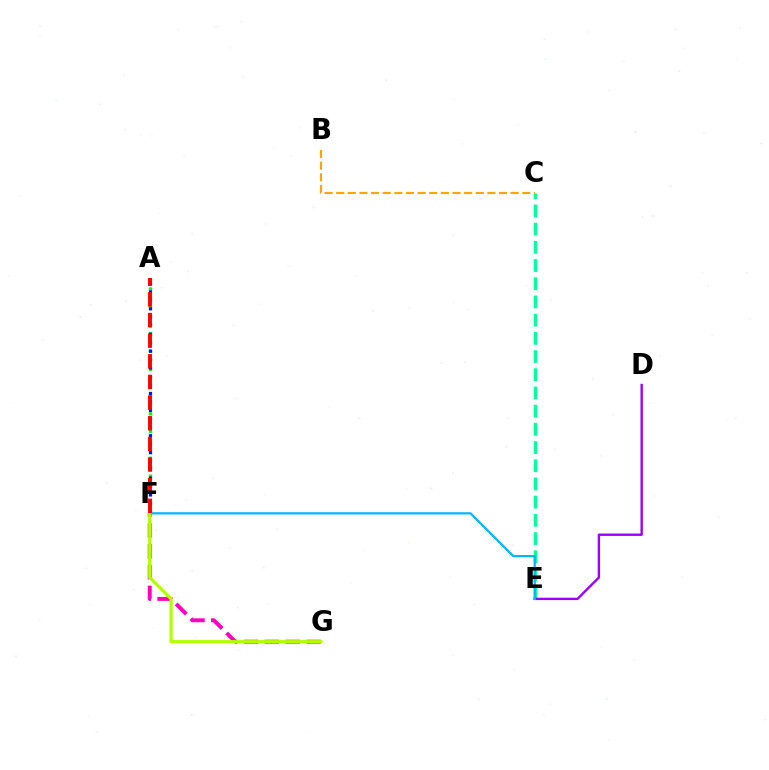{('B', 'C'): [{'color': '#ffa500', 'line_style': 'dashed', 'thickness': 1.58}], ('A', 'F'): [{'color': '#08ff00', 'line_style': 'dotted', 'thickness': 2.42}, {'color': '#0010ff', 'line_style': 'dotted', 'thickness': 2.3}, {'color': '#ff0000', 'line_style': 'dashed', 'thickness': 2.8}], ('F', 'G'): [{'color': '#ff00bd', 'line_style': 'dashed', 'thickness': 2.83}, {'color': '#b3ff00', 'line_style': 'solid', 'thickness': 2.31}], ('C', 'E'): [{'color': '#00ff9d', 'line_style': 'dashed', 'thickness': 2.47}], ('D', 'E'): [{'color': '#9b00ff', 'line_style': 'solid', 'thickness': 1.72}], ('E', 'F'): [{'color': '#00b5ff', 'line_style': 'solid', 'thickness': 1.62}]}